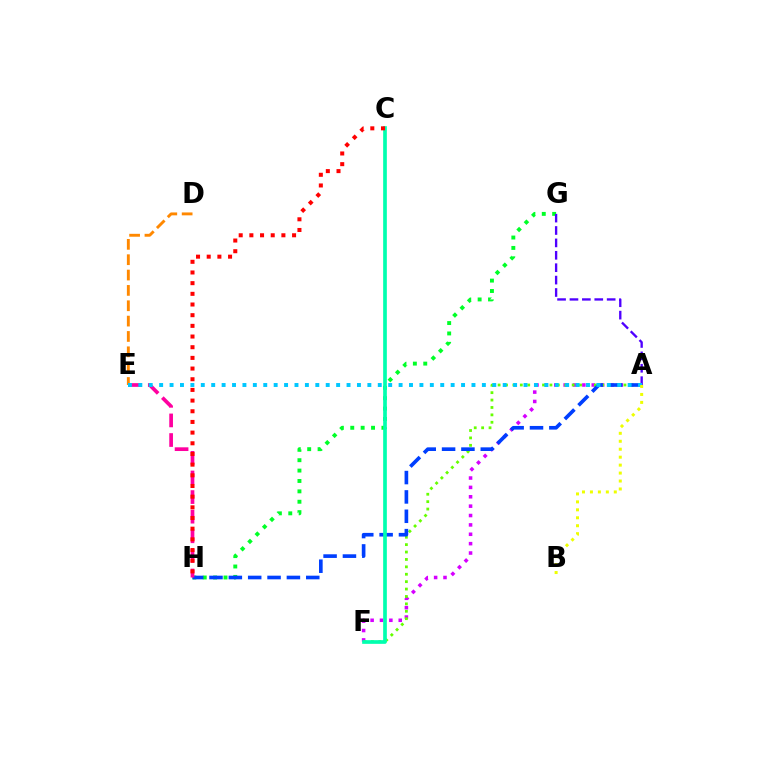{('A', 'F'): [{'color': '#d600ff', 'line_style': 'dotted', 'thickness': 2.55}, {'color': '#66ff00', 'line_style': 'dotted', 'thickness': 2.01}], ('G', 'H'): [{'color': '#00ff27', 'line_style': 'dotted', 'thickness': 2.82}], ('A', 'G'): [{'color': '#4f00ff', 'line_style': 'dashed', 'thickness': 1.68}], ('D', 'E'): [{'color': '#ff8800', 'line_style': 'dashed', 'thickness': 2.09}], ('A', 'H'): [{'color': '#003fff', 'line_style': 'dashed', 'thickness': 2.63}], ('E', 'H'): [{'color': '#ff00a0', 'line_style': 'dashed', 'thickness': 2.66}], ('A', 'E'): [{'color': '#00c7ff', 'line_style': 'dotted', 'thickness': 2.83}], ('C', 'F'): [{'color': '#00ffaf', 'line_style': 'solid', 'thickness': 2.65}], ('A', 'B'): [{'color': '#eeff00', 'line_style': 'dotted', 'thickness': 2.16}], ('C', 'H'): [{'color': '#ff0000', 'line_style': 'dotted', 'thickness': 2.9}]}